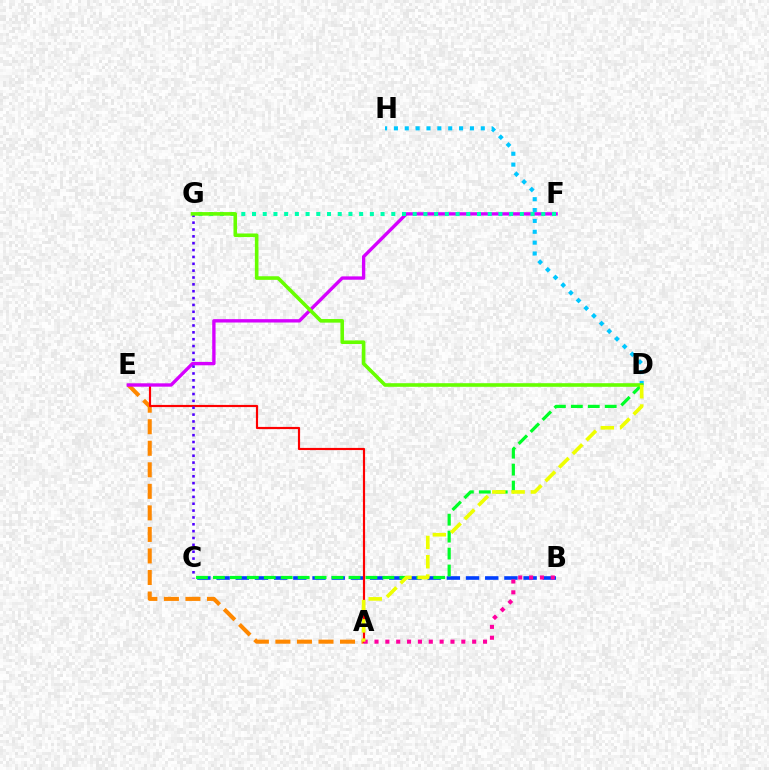{('A', 'E'): [{'color': '#ff8800', 'line_style': 'dashed', 'thickness': 2.93}, {'color': '#ff0000', 'line_style': 'solid', 'thickness': 1.56}], ('B', 'C'): [{'color': '#003fff', 'line_style': 'dashed', 'thickness': 2.61}], ('C', 'D'): [{'color': '#00ff27', 'line_style': 'dashed', 'thickness': 2.3}], ('D', 'H'): [{'color': '#00c7ff', 'line_style': 'dotted', 'thickness': 2.95}], ('E', 'F'): [{'color': '#d600ff', 'line_style': 'solid', 'thickness': 2.41}], ('C', 'G'): [{'color': '#4f00ff', 'line_style': 'dotted', 'thickness': 1.86}], ('F', 'G'): [{'color': '#00ffaf', 'line_style': 'dotted', 'thickness': 2.91}], ('D', 'G'): [{'color': '#66ff00', 'line_style': 'solid', 'thickness': 2.59}], ('A', 'B'): [{'color': '#ff00a0', 'line_style': 'dotted', 'thickness': 2.95}], ('A', 'D'): [{'color': '#eeff00', 'line_style': 'dashed', 'thickness': 2.62}]}